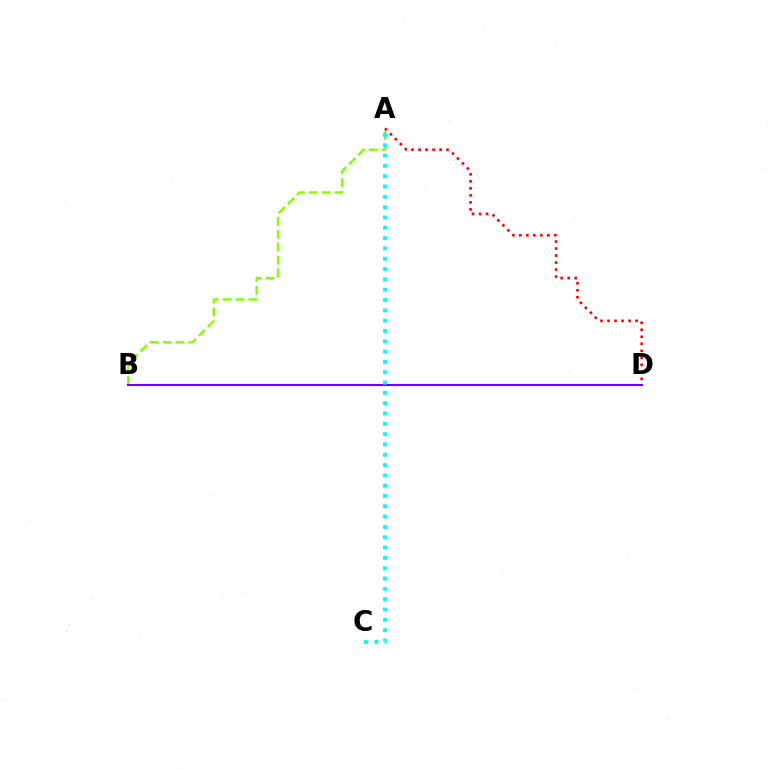{('A', 'B'): [{'color': '#84ff00', 'line_style': 'dashed', 'thickness': 1.75}], ('A', 'D'): [{'color': '#ff0000', 'line_style': 'dotted', 'thickness': 1.91}], ('B', 'D'): [{'color': '#7200ff', 'line_style': 'solid', 'thickness': 1.51}], ('A', 'C'): [{'color': '#00fff6', 'line_style': 'dotted', 'thickness': 2.8}]}